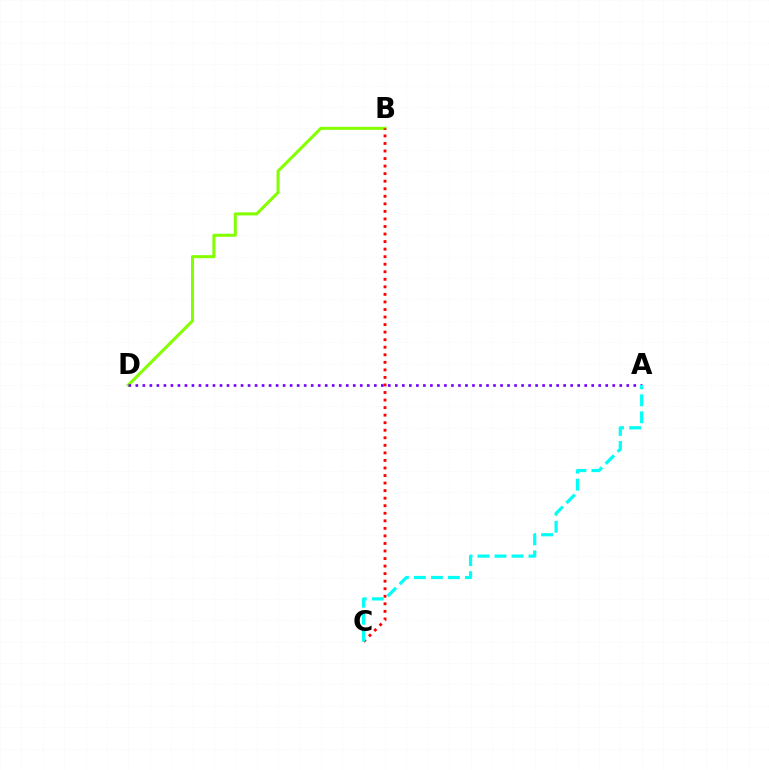{('B', 'D'): [{'color': '#84ff00', 'line_style': 'solid', 'thickness': 2.18}], ('B', 'C'): [{'color': '#ff0000', 'line_style': 'dotted', 'thickness': 2.05}], ('A', 'D'): [{'color': '#7200ff', 'line_style': 'dotted', 'thickness': 1.91}], ('A', 'C'): [{'color': '#00fff6', 'line_style': 'dashed', 'thickness': 2.31}]}